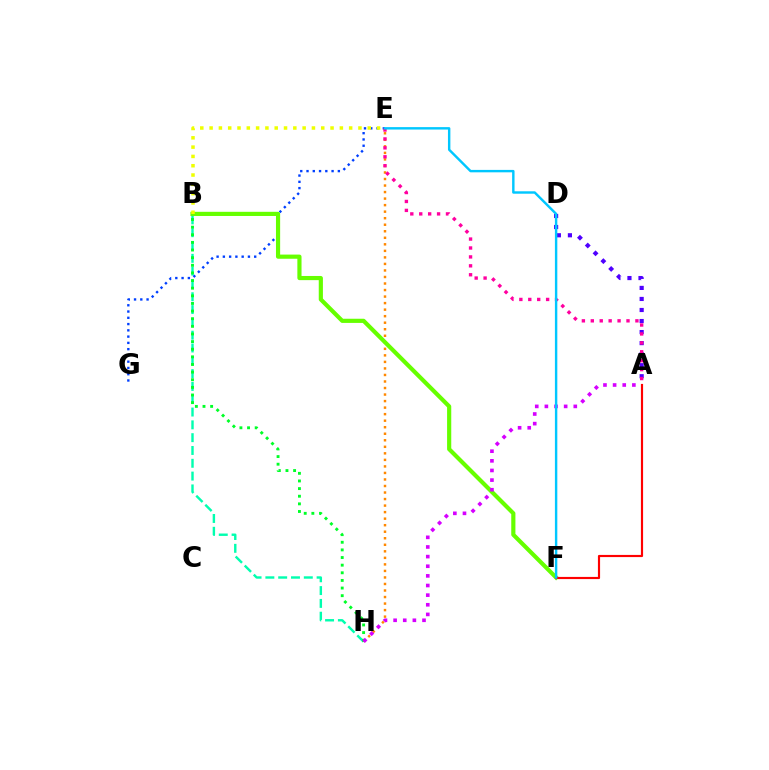{('B', 'H'): [{'color': '#00ffaf', 'line_style': 'dashed', 'thickness': 1.74}, {'color': '#00ff27', 'line_style': 'dotted', 'thickness': 2.07}], ('E', 'G'): [{'color': '#003fff', 'line_style': 'dotted', 'thickness': 1.7}], ('A', 'D'): [{'color': '#4f00ff', 'line_style': 'dotted', 'thickness': 3.0}], ('E', 'H'): [{'color': '#ff8800', 'line_style': 'dotted', 'thickness': 1.77}], ('B', 'F'): [{'color': '#66ff00', 'line_style': 'solid', 'thickness': 3.0}], ('A', 'E'): [{'color': '#ff00a0', 'line_style': 'dotted', 'thickness': 2.42}], ('B', 'E'): [{'color': '#eeff00', 'line_style': 'dotted', 'thickness': 2.53}], ('A', 'H'): [{'color': '#d600ff', 'line_style': 'dotted', 'thickness': 2.62}], ('A', 'F'): [{'color': '#ff0000', 'line_style': 'solid', 'thickness': 1.56}], ('E', 'F'): [{'color': '#00c7ff', 'line_style': 'solid', 'thickness': 1.74}]}